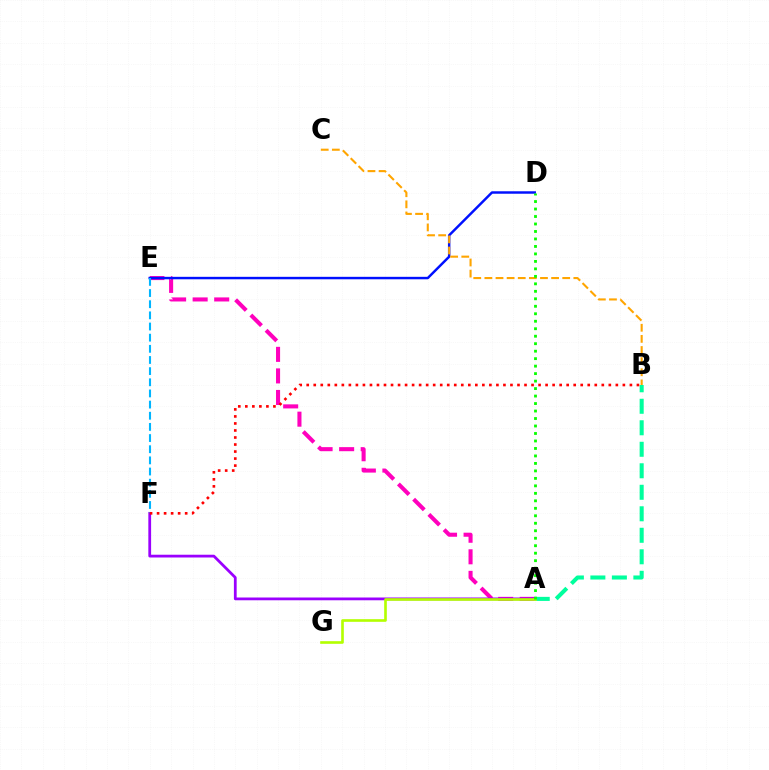{('A', 'E'): [{'color': '#ff00bd', 'line_style': 'dashed', 'thickness': 2.93}], ('A', 'F'): [{'color': '#9b00ff', 'line_style': 'solid', 'thickness': 1.99}], ('D', 'E'): [{'color': '#0010ff', 'line_style': 'solid', 'thickness': 1.77}], ('B', 'C'): [{'color': '#ffa500', 'line_style': 'dashed', 'thickness': 1.51}], ('E', 'F'): [{'color': '#00b5ff', 'line_style': 'dashed', 'thickness': 1.52}], ('A', 'B'): [{'color': '#00ff9d', 'line_style': 'dashed', 'thickness': 2.92}], ('B', 'F'): [{'color': '#ff0000', 'line_style': 'dotted', 'thickness': 1.91}], ('A', 'G'): [{'color': '#b3ff00', 'line_style': 'solid', 'thickness': 1.9}], ('A', 'D'): [{'color': '#08ff00', 'line_style': 'dotted', 'thickness': 2.03}]}